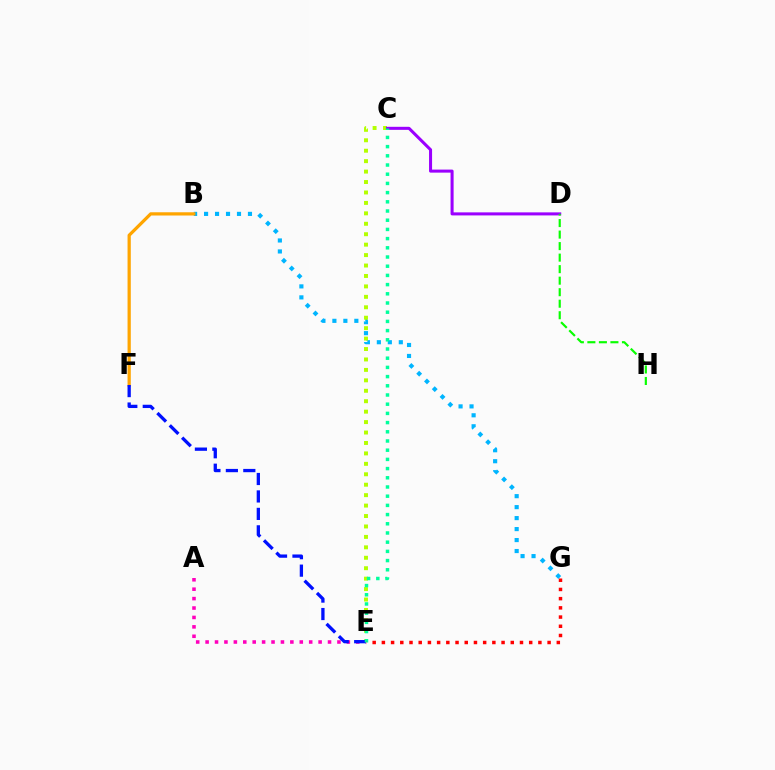{('B', 'G'): [{'color': '#00b5ff', 'line_style': 'dotted', 'thickness': 2.98}], ('A', 'E'): [{'color': '#ff00bd', 'line_style': 'dotted', 'thickness': 2.56}], ('C', 'E'): [{'color': '#b3ff00', 'line_style': 'dotted', 'thickness': 2.84}, {'color': '#00ff9d', 'line_style': 'dotted', 'thickness': 2.5}], ('B', 'F'): [{'color': '#ffa500', 'line_style': 'solid', 'thickness': 2.33}], ('C', 'D'): [{'color': '#9b00ff', 'line_style': 'solid', 'thickness': 2.19}], ('E', 'F'): [{'color': '#0010ff', 'line_style': 'dashed', 'thickness': 2.37}], ('D', 'H'): [{'color': '#08ff00', 'line_style': 'dashed', 'thickness': 1.57}], ('E', 'G'): [{'color': '#ff0000', 'line_style': 'dotted', 'thickness': 2.5}]}